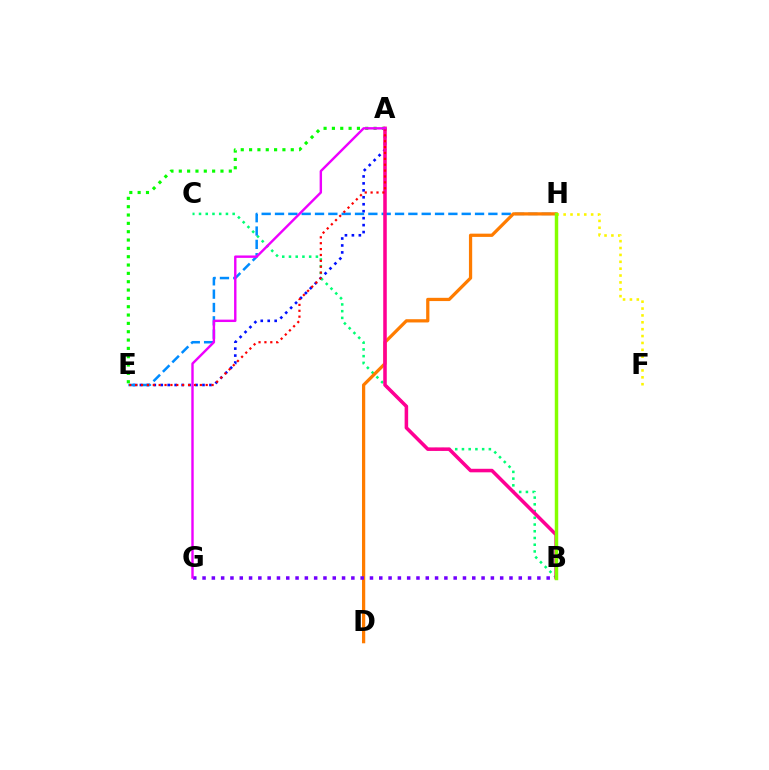{('A', 'E'): [{'color': '#0010ff', 'line_style': 'dotted', 'thickness': 1.89}, {'color': '#08ff00', 'line_style': 'dotted', 'thickness': 2.26}, {'color': '#ff0000', 'line_style': 'dotted', 'thickness': 1.6}], ('B', 'C'): [{'color': '#00ff74', 'line_style': 'dotted', 'thickness': 1.83}], ('E', 'H'): [{'color': '#008cff', 'line_style': 'dashed', 'thickness': 1.81}], ('D', 'H'): [{'color': '#ff7c00', 'line_style': 'solid', 'thickness': 2.34}], ('B', 'H'): [{'color': '#00fff6', 'line_style': 'dashed', 'thickness': 1.85}, {'color': '#84ff00', 'line_style': 'solid', 'thickness': 2.48}], ('B', 'G'): [{'color': '#7200ff', 'line_style': 'dotted', 'thickness': 2.53}], ('A', 'B'): [{'color': '#ff0094', 'line_style': 'solid', 'thickness': 2.55}], ('F', 'H'): [{'color': '#fcf500', 'line_style': 'dotted', 'thickness': 1.87}], ('A', 'G'): [{'color': '#ee00ff', 'line_style': 'solid', 'thickness': 1.73}]}